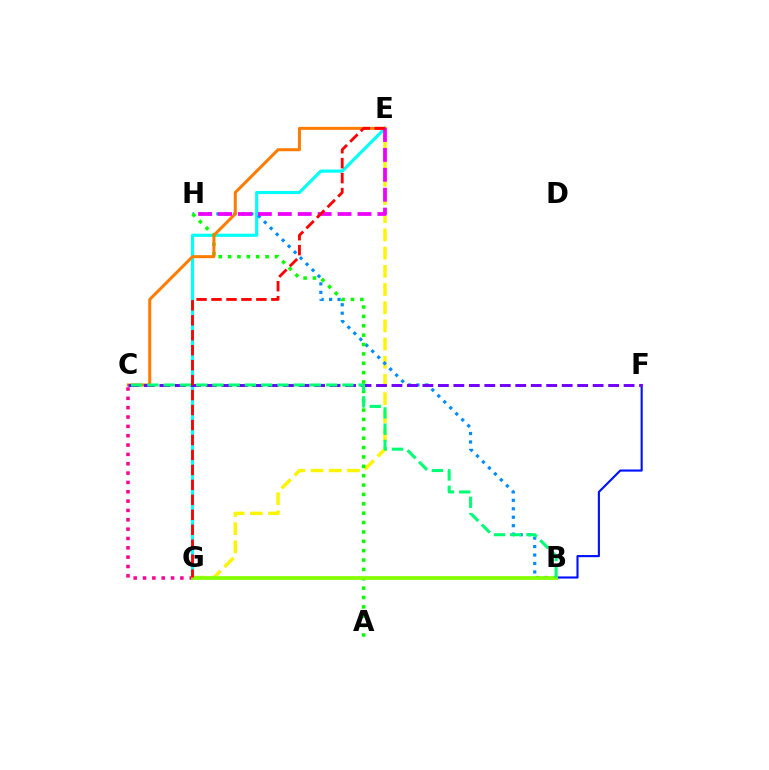{('E', 'G'): [{'color': '#fcf500', 'line_style': 'dashed', 'thickness': 2.47}, {'color': '#00fff6', 'line_style': 'solid', 'thickness': 2.27}, {'color': '#ff0000', 'line_style': 'dashed', 'thickness': 2.03}], ('C', 'G'): [{'color': '#ff0094', 'line_style': 'dotted', 'thickness': 2.54}], ('B', 'H'): [{'color': '#008cff', 'line_style': 'dotted', 'thickness': 2.3}], ('A', 'H'): [{'color': '#08ff00', 'line_style': 'dotted', 'thickness': 2.55}], ('B', 'F'): [{'color': '#0010ff', 'line_style': 'solid', 'thickness': 1.52}], ('B', 'G'): [{'color': '#84ff00', 'line_style': 'solid', 'thickness': 2.67}], ('C', 'E'): [{'color': '#ff7c00', 'line_style': 'solid', 'thickness': 2.16}], ('E', 'H'): [{'color': '#ee00ff', 'line_style': 'dashed', 'thickness': 2.71}], ('C', 'F'): [{'color': '#7200ff', 'line_style': 'dashed', 'thickness': 2.1}], ('B', 'C'): [{'color': '#00ff74', 'line_style': 'dashed', 'thickness': 2.21}]}